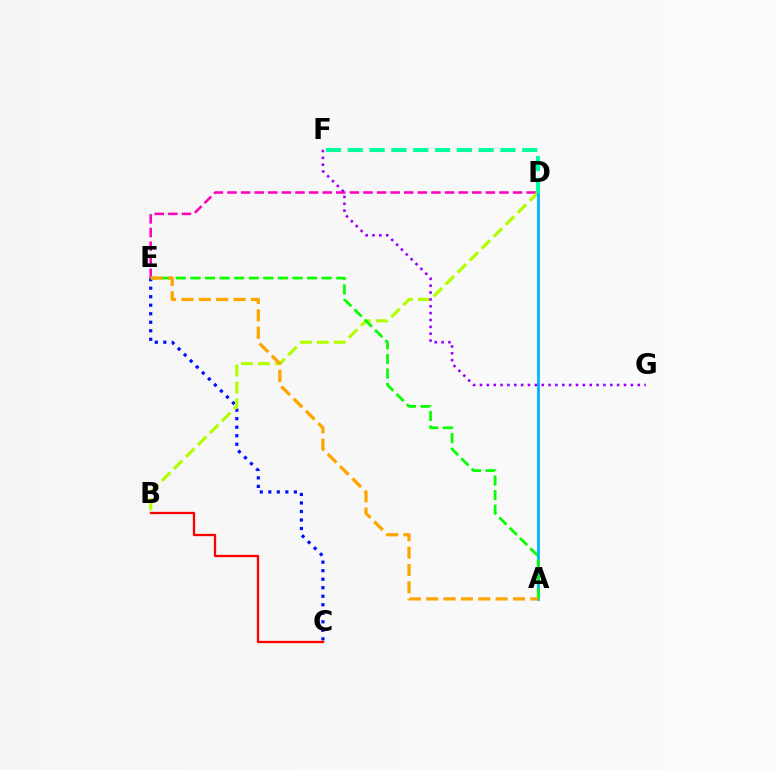{('C', 'E'): [{'color': '#0010ff', 'line_style': 'dotted', 'thickness': 2.31}], ('D', 'E'): [{'color': '#ff00bd', 'line_style': 'dashed', 'thickness': 1.85}], ('B', 'D'): [{'color': '#b3ff00', 'line_style': 'dashed', 'thickness': 2.3}], ('A', 'D'): [{'color': '#00b5ff', 'line_style': 'solid', 'thickness': 2.04}], ('A', 'E'): [{'color': '#08ff00', 'line_style': 'dashed', 'thickness': 1.98}, {'color': '#ffa500', 'line_style': 'dashed', 'thickness': 2.36}], ('F', 'G'): [{'color': '#9b00ff', 'line_style': 'dotted', 'thickness': 1.86}], ('B', 'C'): [{'color': '#ff0000', 'line_style': 'solid', 'thickness': 1.66}], ('D', 'F'): [{'color': '#00ff9d', 'line_style': 'dashed', 'thickness': 2.96}]}